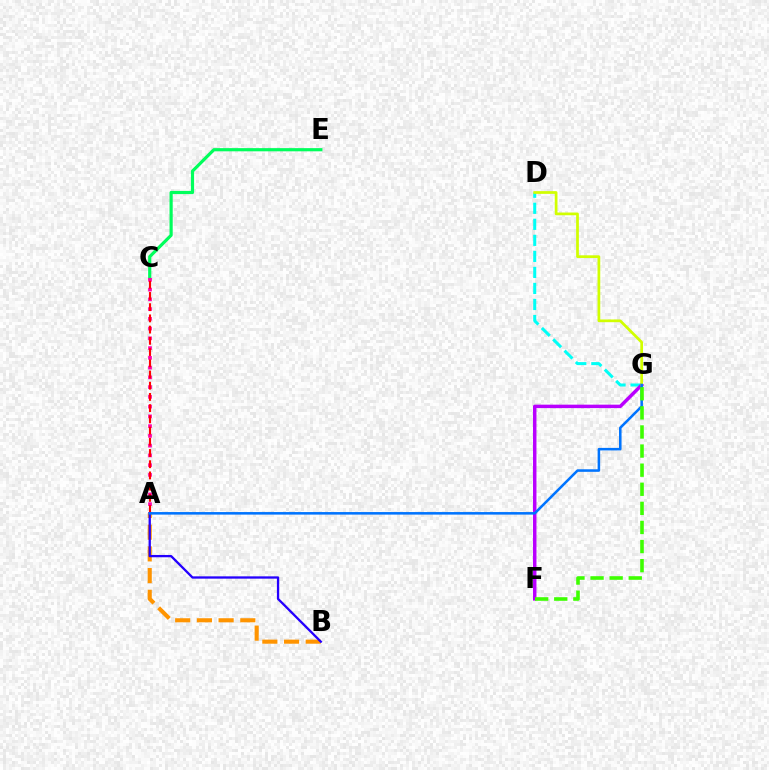{('D', 'G'): [{'color': '#00fff6', 'line_style': 'dashed', 'thickness': 2.18}, {'color': '#d1ff00', 'line_style': 'solid', 'thickness': 1.96}], ('F', 'G'): [{'color': '#b900ff', 'line_style': 'solid', 'thickness': 2.49}, {'color': '#3dff00', 'line_style': 'dashed', 'thickness': 2.59}], ('A', 'B'): [{'color': '#ff9400', 'line_style': 'dashed', 'thickness': 2.95}, {'color': '#2500ff', 'line_style': 'solid', 'thickness': 1.66}], ('C', 'E'): [{'color': '#00ff5c', 'line_style': 'solid', 'thickness': 2.29}], ('A', 'C'): [{'color': '#ff00ac', 'line_style': 'dotted', 'thickness': 2.65}, {'color': '#ff0000', 'line_style': 'dashed', 'thickness': 1.52}], ('A', 'G'): [{'color': '#0074ff', 'line_style': 'solid', 'thickness': 1.83}]}